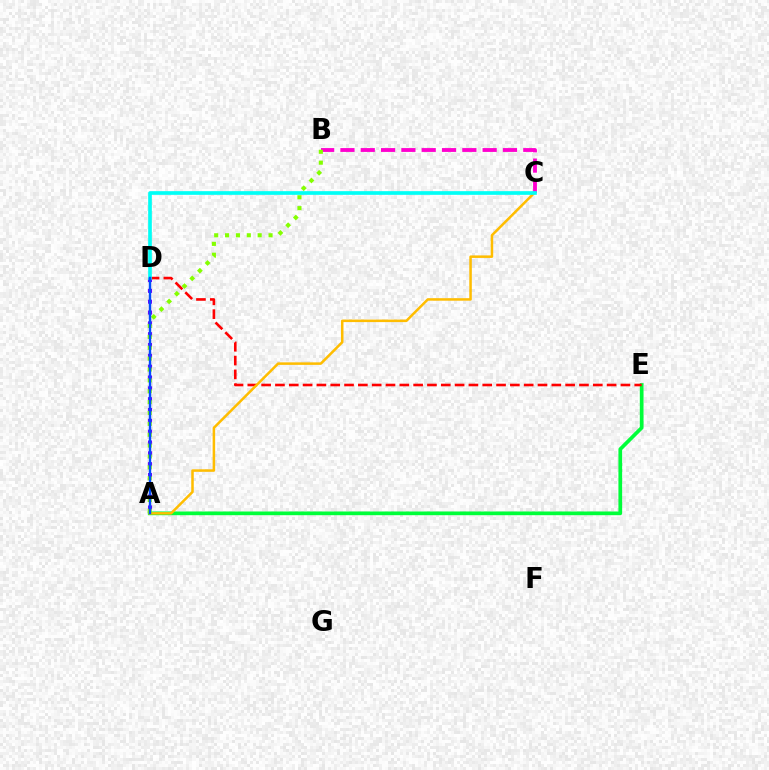{('A', 'D'): [{'color': '#7200ff', 'line_style': 'dotted', 'thickness': 2.94}, {'color': '#004bff', 'line_style': 'solid', 'thickness': 1.72}], ('A', 'E'): [{'color': '#00ff39', 'line_style': 'solid', 'thickness': 2.67}], ('D', 'E'): [{'color': '#ff0000', 'line_style': 'dashed', 'thickness': 1.88}], ('A', 'C'): [{'color': '#ffbd00', 'line_style': 'solid', 'thickness': 1.81}], ('B', 'C'): [{'color': '#ff00cf', 'line_style': 'dashed', 'thickness': 2.76}], ('C', 'D'): [{'color': '#00fff6', 'line_style': 'solid', 'thickness': 2.64}], ('A', 'B'): [{'color': '#84ff00', 'line_style': 'dotted', 'thickness': 2.95}]}